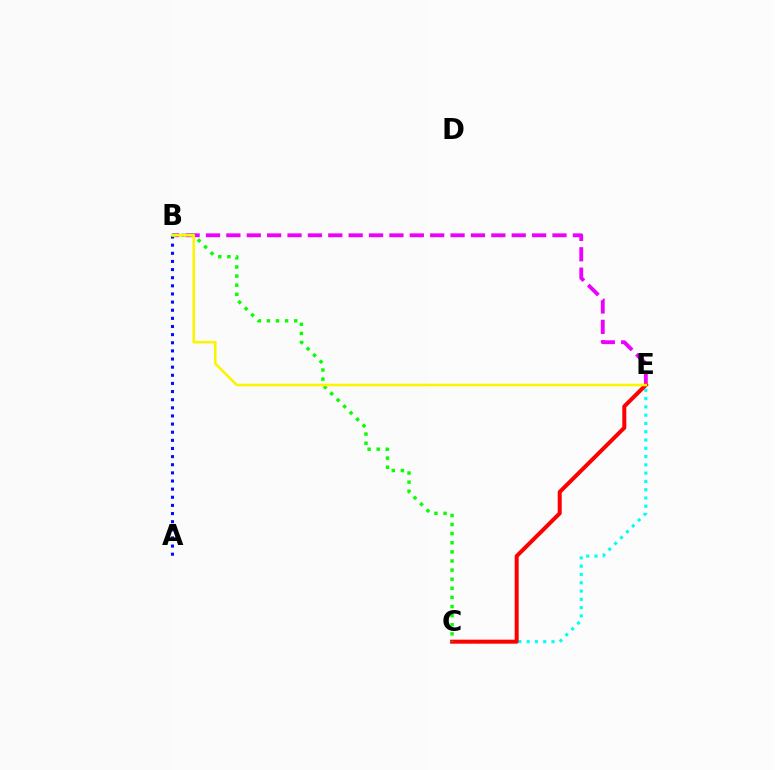{('C', 'E'): [{'color': '#00fff6', 'line_style': 'dotted', 'thickness': 2.25}, {'color': '#ff0000', 'line_style': 'solid', 'thickness': 2.88}], ('B', 'E'): [{'color': '#ee00ff', 'line_style': 'dashed', 'thickness': 2.77}, {'color': '#fcf500', 'line_style': 'solid', 'thickness': 1.86}], ('A', 'B'): [{'color': '#0010ff', 'line_style': 'dotted', 'thickness': 2.21}], ('B', 'C'): [{'color': '#08ff00', 'line_style': 'dotted', 'thickness': 2.48}]}